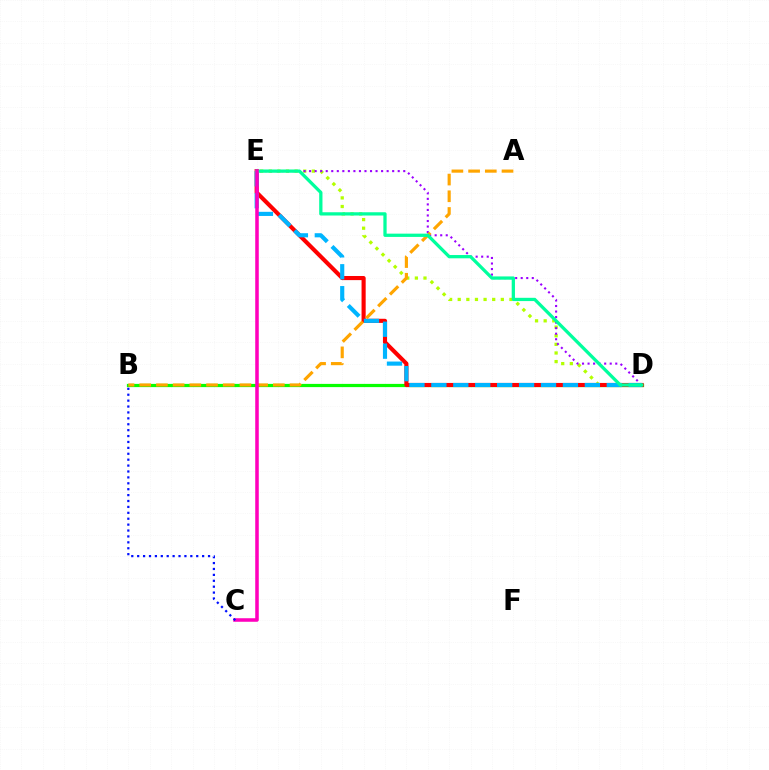{('D', 'E'): [{'color': '#b3ff00', 'line_style': 'dotted', 'thickness': 2.34}, {'color': '#9b00ff', 'line_style': 'dotted', 'thickness': 1.5}, {'color': '#ff0000', 'line_style': 'solid', 'thickness': 2.97}, {'color': '#00b5ff', 'line_style': 'dashed', 'thickness': 2.98}, {'color': '#00ff9d', 'line_style': 'solid', 'thickness': 2.35}], ('B', 'D'): [{'color': '#08ff00', 'line_style': 'solid', 'thickness': 2.31}], ('A', 'B'): [{'color': '#ffa500', 'line_style': 'dashed', 'thickness': 2.27}], ('C', 'E'): [{'color': '#ff00bd', 'line_style': 'solid', 'thickness': 2.55}], ('B', 'C'): [{'color': '#0010ff', 'line_style': 'dotted', 'thickness': 1.6}]}